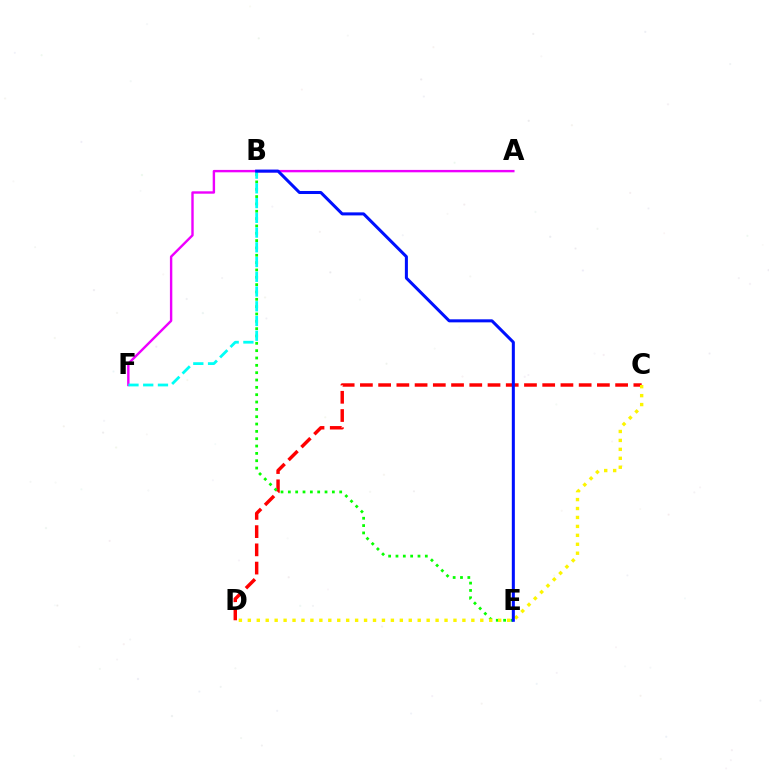{('C', 'D'): [{'color': '#ff0000', 'line_style': 'dashed', 'thickness': 2.48}, {'color': '#fcf500', 'line_style': 'dotted', 'thickness': 2.43}], ('A', 'F'): [{'color': '#ee00ff', 'line_style': 'solid', 'thickness': 1.73}], ('B', 'E'): [{'color': '#08ff00', 'line_style': 'dotted', 'thickness': 1.99}, {'color': '#0010ff', 'line_style': 'solid', 'thickness': 2.18}], ('B', 'F'): [{'color': '#00fff6', 'line_style': 'dashed', 'thickness': 2.0}]}